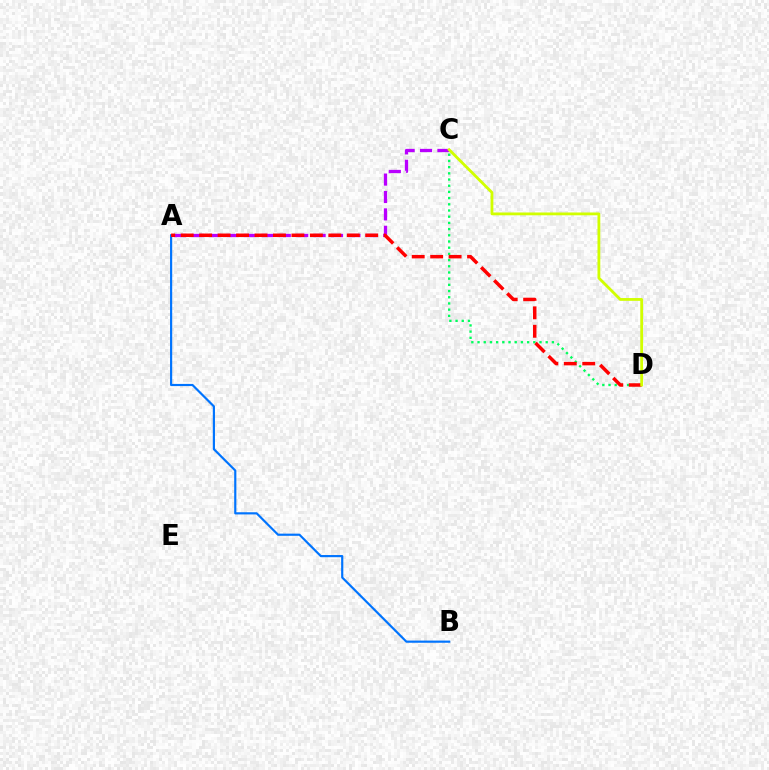{('A', 'B'): [{'color': '#0074ff', 'line_style': 'solid', 'thickness': 1.56}], ('A', 'C'): [{'color': '#b900ff', 'line_style': 'dashed', 'thickness': 2.36}], ('C', 'D'): [{'color': '#00ff5c', 'line_style': 'dotted', 'thickness': 1.68}, {'color': '#d1ff00', 'line_style': 'solid', 'thickness': 2.02}], ('A', 'D'): [{'color': '#ff0000', 'line_style': 'dashed', 'thickness': 2.51}]}